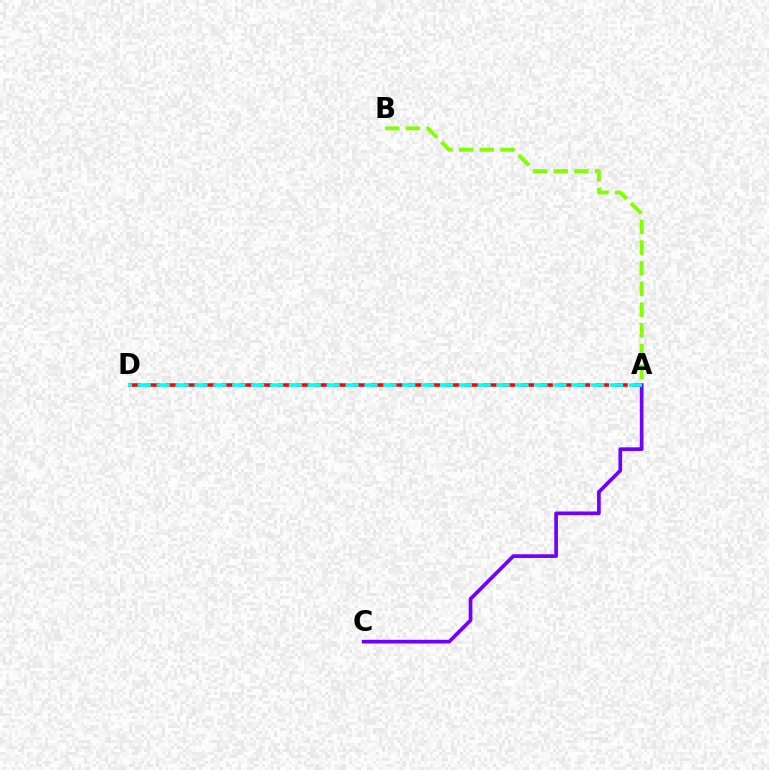{('A', 'D'): [{'color': '#ff0000', 'line_style': 'dashed', 'thickness': 2.54}, {'color': '#00fff6', 'line_style': 'dashed', 'thickness': 2.57}], ('A', 'C'): [{'color': '#7200ff', 'line_style': 'solid', 'thickness': 2.65}], ('A', 'B'): [{'color': '#84ff00', 'line_style': 'dashed', 'thickness': 2.81}]}